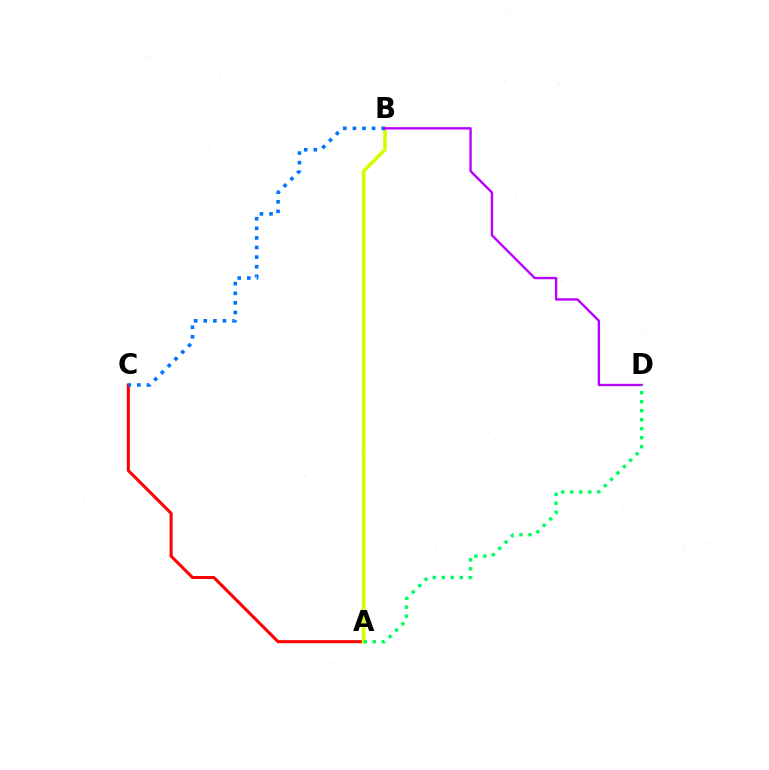{('A', 'C'): [{'color': '#ff0000', 'line_style': 'solid', 'thickness': 2.19}], ('A', 'B'): [{'color': '#d1ff00', 'line_style': 'solid', 'thickness': 2.62}], ('B', 'C'): [{'color': '#0074ff', 'line_style': 'dotted', 'thickness': 2.61}], ('B', 'D'): [{'color': '#b900ff', 'line_style': 'solid', 'thickness': 1.7}], ('A', 'D'): [{'color': '#00ff5c', 'line_style': 'dotted', 'thickness': 2.45}]}